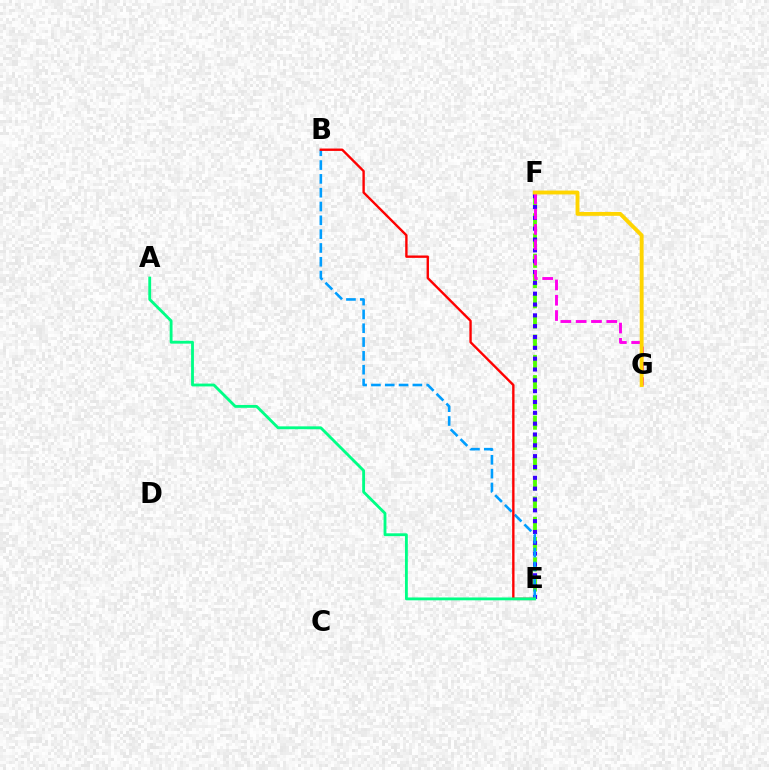{('E', 'F'): [{'color': '#4fff00', 'line_style': 'dashed', 'thickness': 2.75}, {'color': '#3700ff', 'line_style': 'dotted', 'thickness': 2.94}], ('B', 'E'): [{'color': '#009eff', 'line_style': 'dashed', 'thickness': 1.88}, {'color': '#ff0000', 'line_style': 'solid', 'thickness': 1.71}], ('F', 'G'): [{'color': '#ff00ed', 'line_style': 'dashed', 'thickness': 2.08}, {'color': '#ffd500', 'line_style': 'solid', 'thickness': 2.79}], ('A', 'E'): [{'color': '#00ff86', 'line_style': 'solid', 'thickness': 2.04}]}